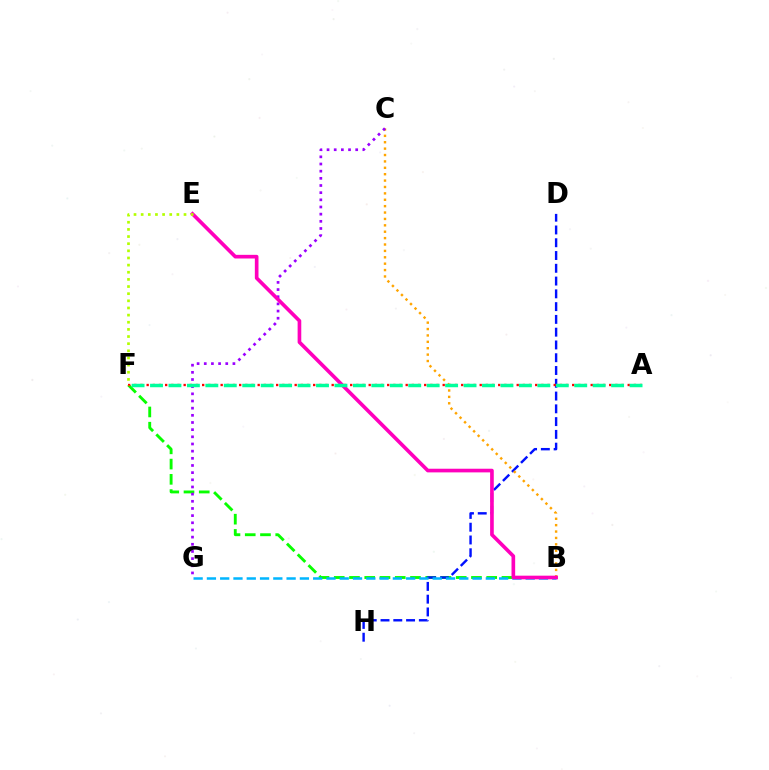{('B', 'F'): [{'color': '#08ff00', 'line_style': 'dashed', 'thickness': 2.07}], ('D', 'H'): [{'color': '#0010ff', 'line_style': 'dashed', 'thickness': 1.74}], ('A', 'F'): [{'color': '#ff0000', 'line_style': 'dotted', 'thickness': 1.68}, {'color': '#00ff9d', 'line_style': 'dashed', 'thickness': 2.51}], ('B', 'C'): [{'color': '#ffa500', 'line_style': 'dotted', 'thickness': 1.74}], ('C', 'G'): [{'color': '#9b00ff', 'line_style': 'dotted', 'thickness': 1.95}], ('B', 'G'): [{'color': '#00b5ff', 'line_style': 'dashed', 'thickness': 1.8}], ('B', 'E'): [{'color': '#ff00bd', 'line_style': 'solid', 'thickness': 2.63}], ('E', 'F'): [{'color': '#b3ff00', 'line_style': 'dotted', 'thickness': 1.94}]}